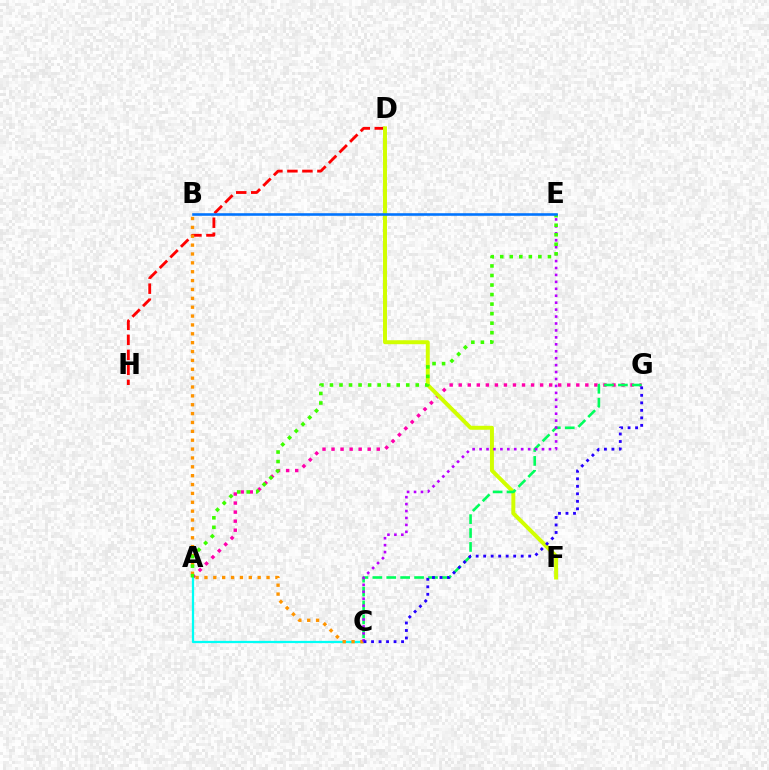{('D', 'H'): [{'color': '#ff0000', 'line_style': 'dashed', 'thickness': 2.04}], ('A', 'G'): [{'color': '#ff00ac', 'line_style': 'dotted', 'thickness': 2.46}], ('D', 'F'): [{'color': '#d1ff00', 'line_style': 'solid', 'thickness': 2.85}], ('A', 'C'): [{'color': '#00fff6', 'line_style': 'solid', 'thickness': 1.62}], ('C', 'G'): [{'color': '#00ff5c', 'line_style': 'dashed', 'thickness': 1.89}, {'color': '#2500ff', 'line_style': 'dotted', 'thickness': 2.04}], ('B', 'C'): [{'color': '#ff9400', 'line_style': 'dotted', 'thickness': 2.41}], ('C', 'E'): [{'color': '#b900ff', 'line_style': 'dotted', 'thickness': 1.88}], ('A', 'E'): [{'color': '#3dff00', 'line_style': 'dotted', 'thickness': 2.59}], ('B', 'E'): [{'color': '#0074ff', 'line_style': 'solid', 'thickness': 1.86}]}